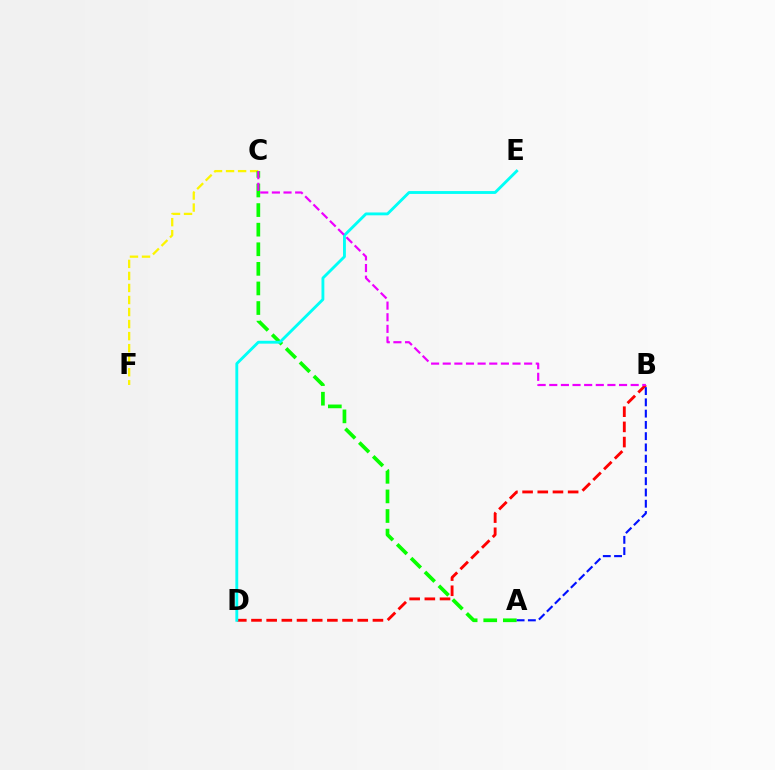{('C', 'F'): [{'color': '#fcf500', 'line_style': 'dashed', 'thickness': 1.64}], ('B', 'D'): [{'color': '#ff0000', 'line_style': 'dashed', 'thickness': 2.06}], ('A', 'C'): [{'color': '#08ff00', 'line_style': 'dashed', 'thickness': 2.66}], ('A', 'B'): [{'color': '#0010ff', 'line_style': 'dashed', 'thickness': 1.53}], ('D', 'E'): [{'color': '#00fff6', 'line_style': 'solid', 'thickness': 2.06}], ('B', 'C'): [{'color': '#ee00ff', 'line_style': 'dashed', 'thickness': 1.58}]}